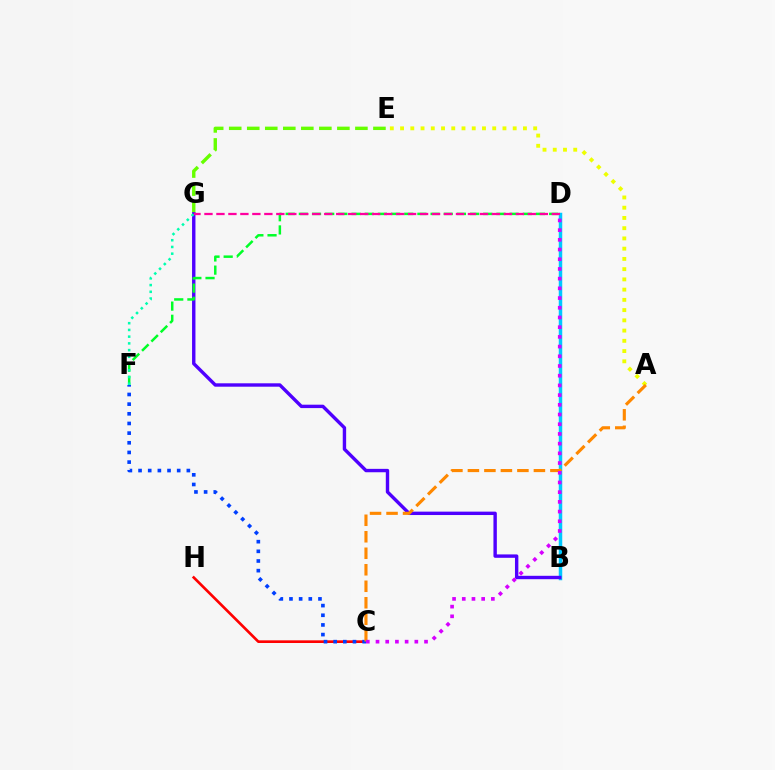{('B', 'D'): [{'color': '#00c7ff', 'line_style': 'solid', 'thickness': 2.51}], ('E', 'G'): [{'color': '#66ff00', 'line_style': 'dashed', 'thickness': 2.45}], ('B', 'G'): [{'color': '#4f00ff', 'line_style': 'solid', 'thickness': 2.45}], ('C', 'H'): [{'color': '#ff0000', 'line_style': 'solid', 'thickness': 1.92}], ('A', 'E'): [{'color': '#eeff00', 'line_style': 'dotted', 'thickness': 2.78}], ('D', 'F'): [{'color': '#00ff27', 'line_style': 'dashed', 'thickness': 1.79}], ('C', 'F'): [{'color': '#003fff', 'line_style': 'dotted', 'thickness': 2.63}], ('A', 'C'): [{'color': '#ff8800', 'line_style': 'dashed', 'thickness': 2.24}], ('C', 'D'): [{'color': '#d600ff', 'line_style': 'dotted', 'thickness': 2.64}], ('F', 'G'): [{'color': '#00ffaf', 'line_style': 'dotted', 'thickness': 1.83}], ('D', 'G'): [{'color': '#ff00a0', 'line_style': 'dashed', 'thickness': 1.63}]}